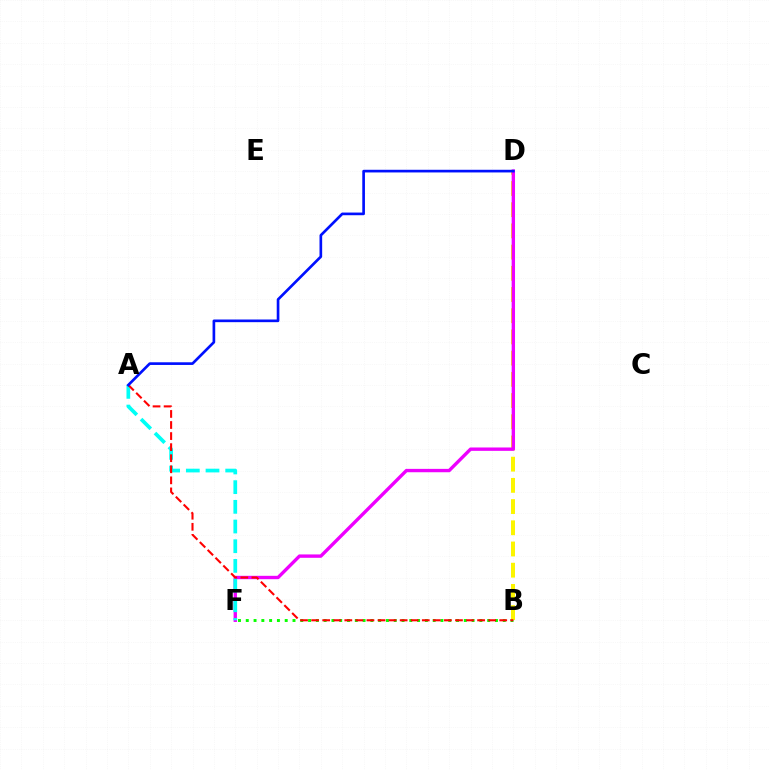{('B', 'F'): [{'color': '#08ff00', 'line_style': 'dotted', 'thickness': 2.12}], ('B', 'D'): [{'color': '#fcf500', 'line_style': 'dashed', 'thickness': 2.88}], ('D', 'F'): [{'color': '#ee00ff', 'line_style': 'solid', 'thickness': 2.43}], ('A', 'F'): [{'color': '#00fff6', 'line_style': 'dashed', 'thickness': 2.67}], ('A', 'B'): [{'color': '#ff0000', 'line_style': 'dashed', 'thickness': 1.5}], ('A', 'D'): [{'color': '#0010ff', 'line_style': 'solid', 'thickness': 1.92}]}